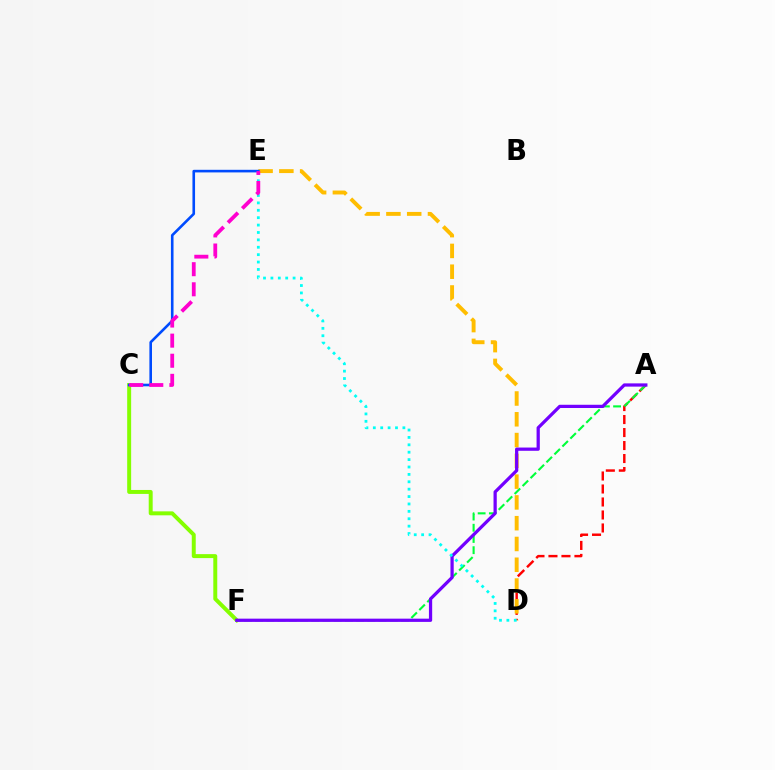{('C', 'F'): [{'color': '#84ff00', 'line_style': 'solid', 'thickness': 2.85}], ('A', 'D'): [{'color': '#ff0000', 'line_style': 'dashed', 'thickness': 1.77}], ('A', 'F'): [{'color': '#00ff39', 'line_style': 'dashed', 'thickness': 1.52}, {'color': '#7200ff', 'line_style': 'solid', 'thickness': 2.33}], ('D', 'E'): [{'color': '#ffbd00', 'line_style': 'dashed', 'thickness': 2.82}, {'color': '#00fff6', 'line_style': 'dotted', 'thickness': 2.01}], ('C', 'E'): [{'color': '#004bff', 'line_style': 'solid', 'thickness': 1.88}, {'color': '#ff00cf', 'line_style': 'dashed', 'thickness': 2.73}]}